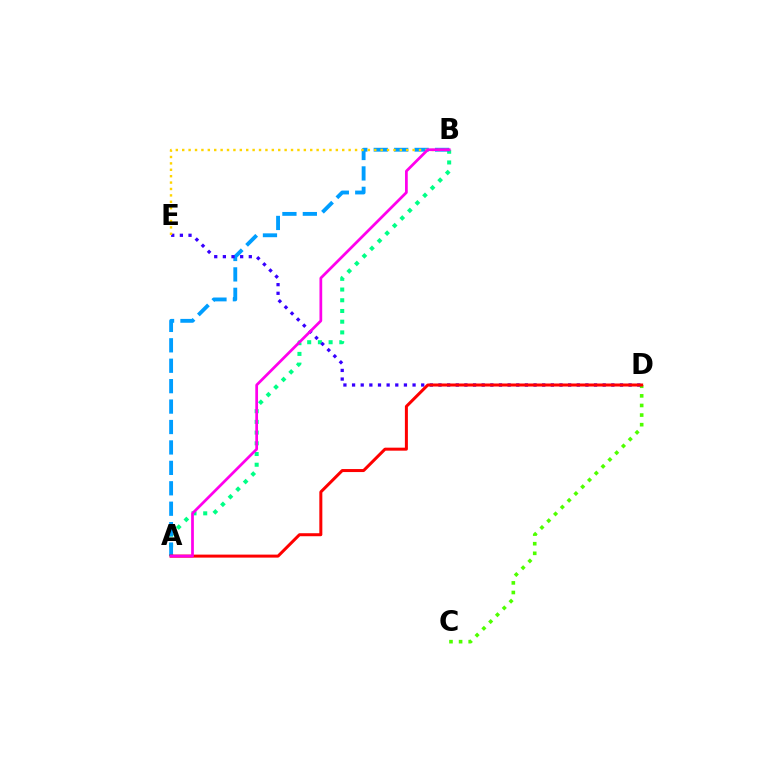{('A', 'B'): [{'color': '#00ff86', 'line_style': 'dotted', 'thickness': 2.91}, {'color': '#009eff', 'line_style': 'dashed', 'thickness': 2.77}, {'color': '#ff00ed', 'line_style': 'solid', 'thickness': 1.97}], ('C', 'D'): [{'color': '#4fff00', 'line_style': 'dotted', 'thickness': 2.61}], ('D', 'E'): [{'color': '#3700ff', 'line_style': 'dotted', 'thickness': 2.35}], ('B', 'E'): [{'color': '#ffd500', 'line_style': 'dotted', 'thickness': 1.74}], ('A', 'D'): [{'color': '#ff0000', 'line_style': 'solid', 'thickness': 2.16}]}